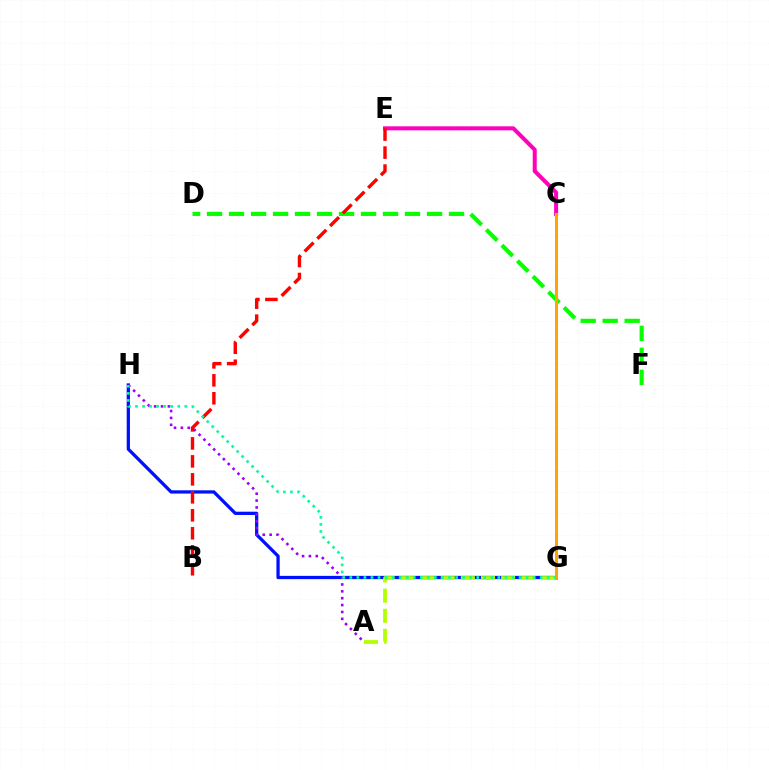{('C', 'G'): [{'color': '#00b5ff', 'line_style': 'dotted', 'thickness': 1.99}, {'color': '#ffa500', 'line_style': 'solid', 'thickness': 2.18}], ('C', 'E'): [{'color': '#ff00bd', 'line_style': 'solid', 'thickness': 2.89}], ('G', 'H'): [{'color': '#0010ff', 'line_style': 'solid', 'thickness': 2.35}, {'color': '#00ff9d', 'line_style': 'dotted', 'thickness': 1.92}], ('D', 'F'): [{'color': '#08ff00', 'line_style': 'dashed', 'thickness': 2.99}], ('A', 'G'): [{'color': '#b3ff00', 'line_style': 'dashed', 'thickness': 2.73}], ('A', 'H'): [{'color': '#9b00ff', 'line_style': 'dotted', 'thickness': 1.87}], ('B', 'E'): [{'color': '#ff0000', 'line_style': 'dashed', 'thickness': 2.44}]}